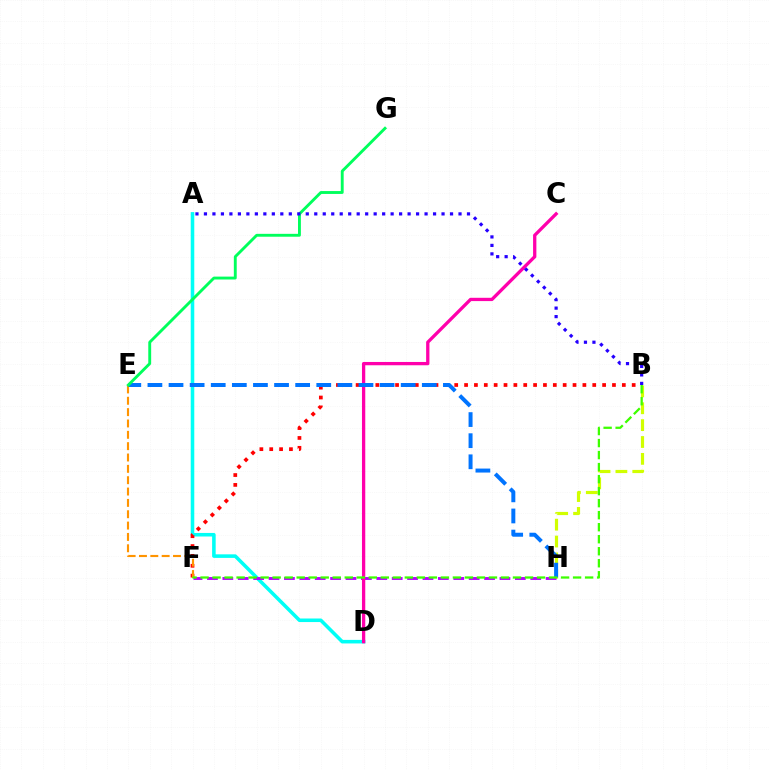{('A', 'D'): [{'color': '#00fff6', 'line_style': 'solid', 'thickness': 2.56}], ('B', 'H'): [{'color': '#d1ff00', 'line_style': 'dashed', 'thickness': 2.29}], ('B', 'F'): [{'color': '#ff0000', 'line_style': 'dotted', 'thickness': 2.68}, {'color': '#3dff00', 'line_style': 'dashed', 'thickness': 1.63}], ('F', 'H'): [{'color': '#b900ff', 'line_style': 'dashed', 'thickness': 2.09}], ('C', 'D'): [{'color': '#ff00ac', 'line_style': 'solid', 'thickness': 2.37}], ('E', 'F'): [{'color': '#ff9400', 'line_style': 'dashed', 'thickness': 1.54}], ('E', 'H'): [{'color': '#0074ff', 'line_style': 'dashed', 'thickness': 2.87}], ('E', 'G'): [{'color': '#00ff5c', 'line_style': 'solid', 'thickness': 2.08}], ('A', 'B'): [{'color': '#2500ff', 'line_style': 'dotted', 'thickness': 2.31}]}